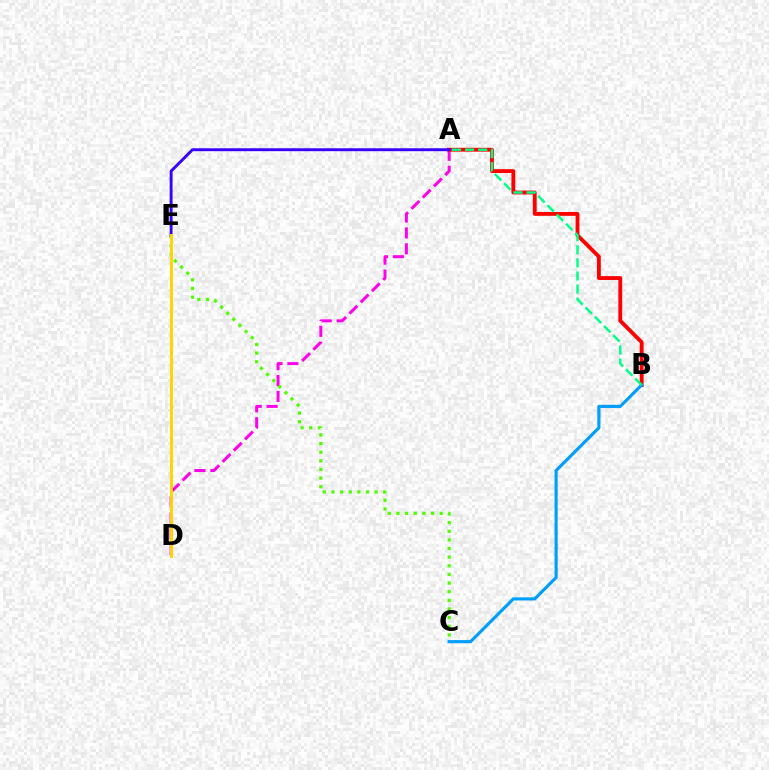{('A', 'D'): [{'color': '#ff00ed', 'line_style': 'dashed', 'thickness': 2.16}], ('C', 'E'): [{'color': '#4fff00', 'line_style': 'dotted', 'thickness': 2.35}], ('A', 'B'): [{'color': '#ff0000', 'line_style': 'solid', 'thickness': 2.77}, {'color': '#00ff86', 'line_style': 'dashed', 'thickness': 1.78}], ('A', 'E'): [{'color': '#3700ff', 'line_style': 'solid', 'thickness': 2.1}], ('B', 'C'): [{'color': '#009eff', 'line_style': 'solid', 'thickness': 2.26}], ('D', 'E'): [{'color': '#ffd500', 'line_style': 'solid', 'thickness': 2.12}]}